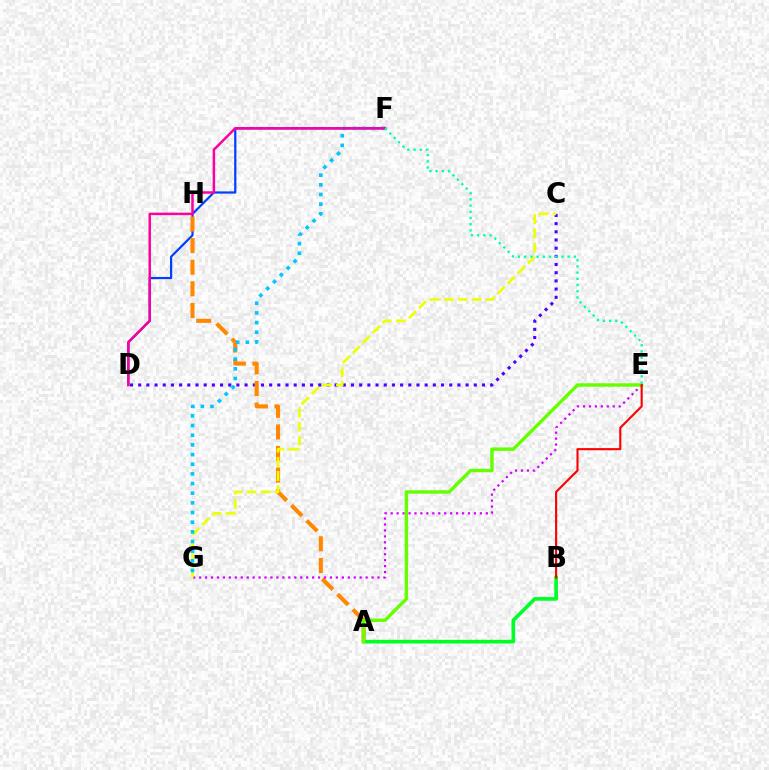{('A', 'B'): [{'color': '#00ff27', 'line_style': 'solid', 'thickness': 2.62}], ('D', 'F'): [{'color': '#003fff', 'line_style': 'solid', 'thickness': 1.6}, {'color': '#ff00a0', 'line_style': 'solid', 'thickness': 1.79}], ('C', 'D'): [{'color': '#4f00ff', 'line_style': 'dotted', 'thickness': 2.22}], ('A', 'H'): [{'color': '#ff8800', 'line_style': 'dashed', 'thickness': 2.94}], ('E', 'G'): [{'color': '#d600ff', 'line_style': 'dotted', 'thickness': 1.62}], ('A', 'E'): [{'color': '#66ff00', 'line_style': 'solid', 'thickness': 2.46}], ('C', 'G'): [{'color': '#eeff00', 'line_style': 'dashed', 'thickness': 1.92}], ('B', 'E'): [{'color': '#ff0000', 'line_style': 'solid', 'thickness': 1.52}], ('F', 'G'): [{'color': '#00c7ff', 'line_style': 'dotted', 'thickness': 2.63}], ('E', 'F'): [{'color': '#00ffaf', 'line_style': 'dotted', 'thickness': 1.69}]}